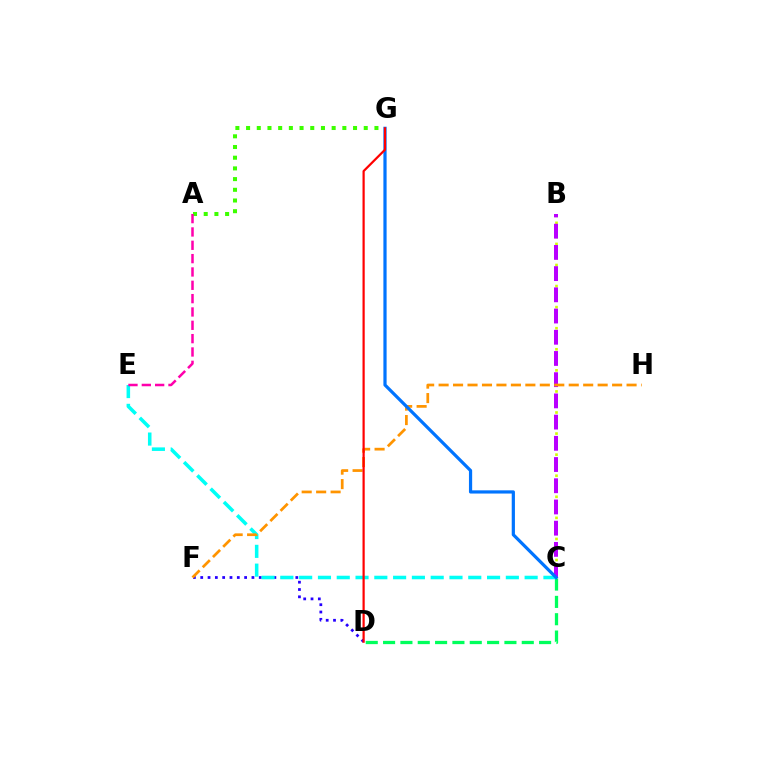{('B', 'C'): [{'color': '#d1ff00', 'line_style': 'dotted', 'thickness': 1.91}, {'color': '#b900ff', 'line_style': 'dashed', 'thickness': 2.88}], ('C', 'D'): [{'color': '#00ff5c', 'line_style': 'dashed', 'thickness': 2.36}], ('D', 'F'): [{'color': '#2500ff', 'line_style': 'dotted', 'thickness': 1.99}], ('A', 'G'): [{'color': '#3dff00', 'line_style': 'dotted', 'thickness': 2.91}], ('C', 'E'): [{'color': '#00fff6', 'line_style': 'dashed', 'thickness': 2.55}], ('F', 'H'): [{'color': '#ff9400', 'line_style': 'dashed', 'thickness': 1.96}], ('C', 'G'): [{'color': '#0074ff', 'line_style': 'solid', 'thickness': 2.31}], ('A', 'E'): [{'color': '#ff00ac', 'line_style': 'dashed', 'thickness': 1.81}], ('D', 'G'): [{'color': '#ff0000', 'line_style': 'solid', 'thickness': 1.59}]}